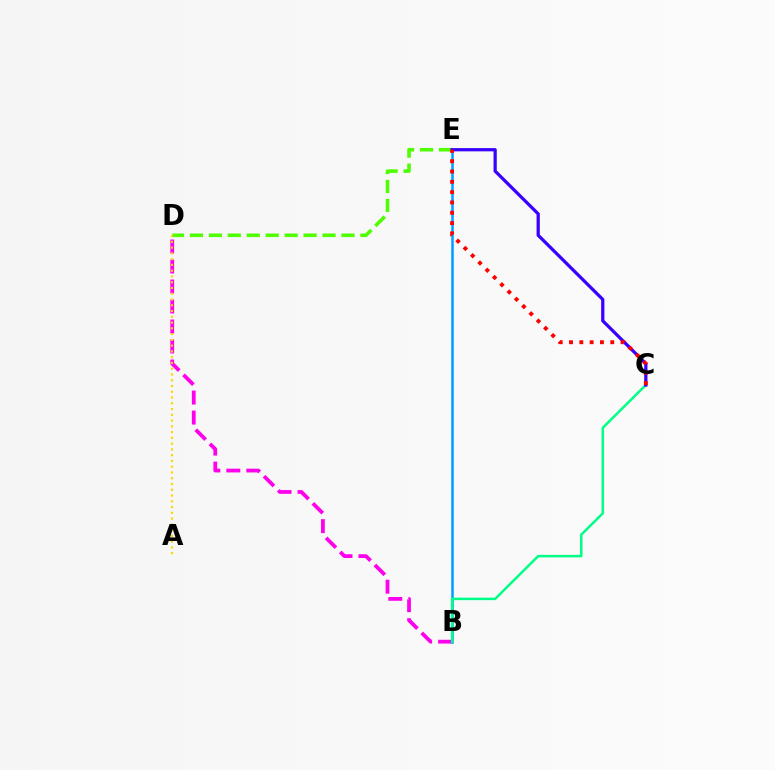{('B', 'D'): [{'color': '#ff00ed', 'line_style': 'dashed', 'thickness': 2.72}], ('B', 'E'): [{'color': '#009eff', 'line_style': 'solid', 'thickness': 1.81}], ('B', 'C'): [{'color': '#00ff86', 'line_style': 'solid', 'thickness': 1.8}], ('D', 'E'): [{'color': '#4fff00', 'line_style': 'dashed', 'thickness': 2.57}], ('A', 'D'): [{'color': '#ffd500', 'line_style': 'dotted', 'thickness': 1.57}], ('C', 'E'): [{'color': '#3700ff', 'line_style': 'solid', 'thickness': 2.33}, {'color': '#ff0000', 'line_style': 'dotted', 'thickness': 2.8}]}